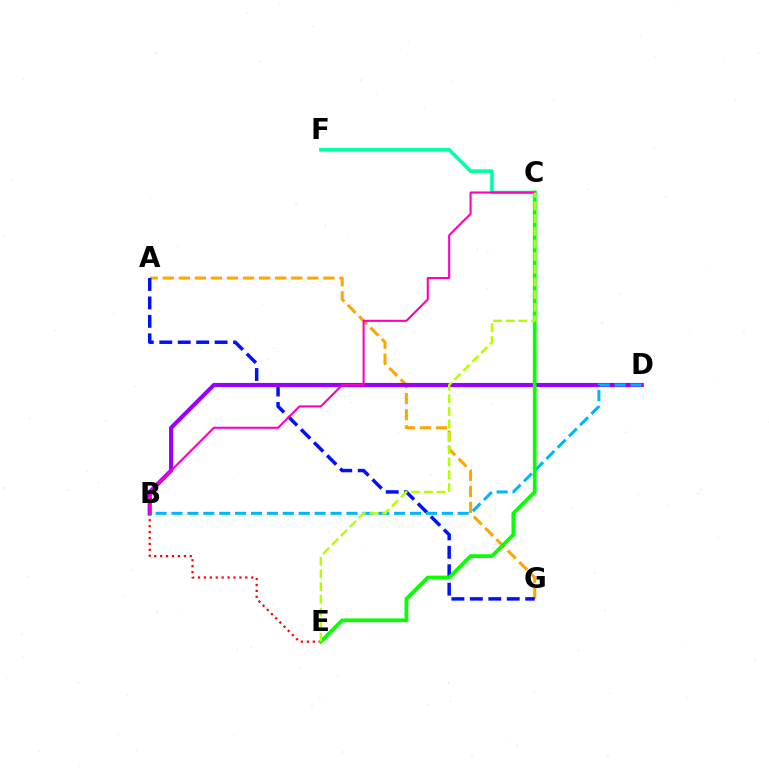{('B', 'E'): [{'color': '#ff0000', 'line_style': 'dotted', 'thickness': 1.61}], ('A', 'G'): [{'color': '#ffa500', 'line_style': 'dashed', 'thickness': 2.18}, {'color': '#0010ff', 'line_style': 'dashed', 'thickness': 2.51}], ('B', 'D'): [{'color': '#9b00ff', 'line_style': 'solid', 'thickness': 2.98}, {'color': '#00b5ff', 'line_style': 'dashed', 'thickness': 2.16}], ('C', 'F'): [{'color': '#00ff9d', 'line_style': 'solid', 'thickness': 2.56}], ('C', 'E'): [{'color': '#08ff00', 'line_style': 'solid', 'thickness': 2.71}, {'color': '#b3ff00', 'line_style': 'dashed', 'thickness': 1.72}], ('B', 'C'): [{'color': '#ff00bd', 'line_style': 'solid', 'thickness': 1.51}]}